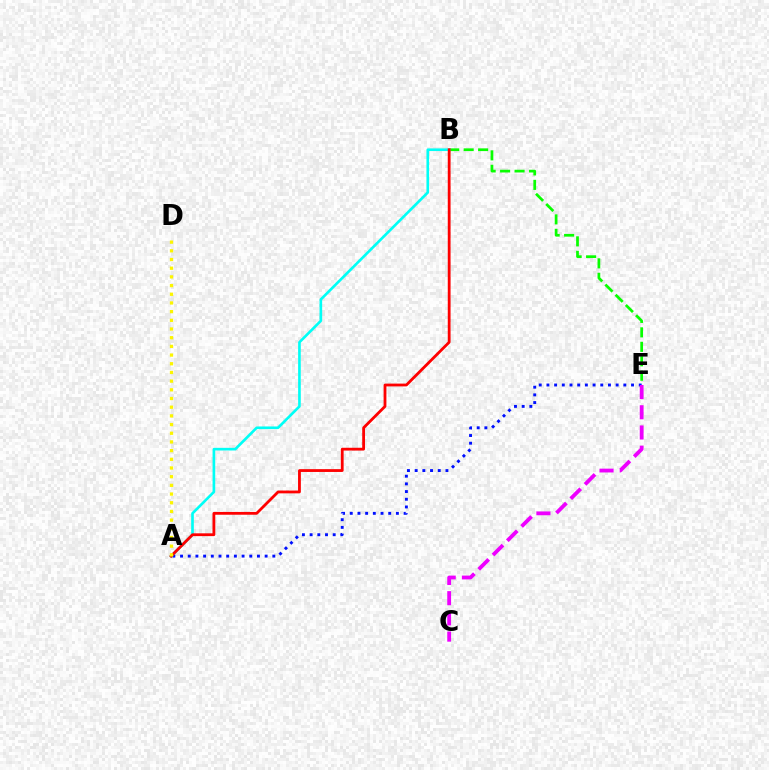{('A', 'E'): [{'color': '#0010ff', 'line_style': 'dotted', 'thickness': 2.09}], ('C', 'E'): [{'color': '#ee00ff', 'line_style': 'dashed', 'thickness': 2.75}], ('B', 'E'): [{'color': '#08ff00', 'line_style': 'dashed', 'thickness': 1.96}], ('A', 'B'): [{'color': '#00fff6', 'line_style': 'solid', 'thickness': 1.91}, {'color': '#ff0000', 'line_style': 'solid', 'thickness': 2.02}], ('A', 'D'): [{'color': '#fcf500', 'line_style': 'dotted', 'thickness': 2.36}]}